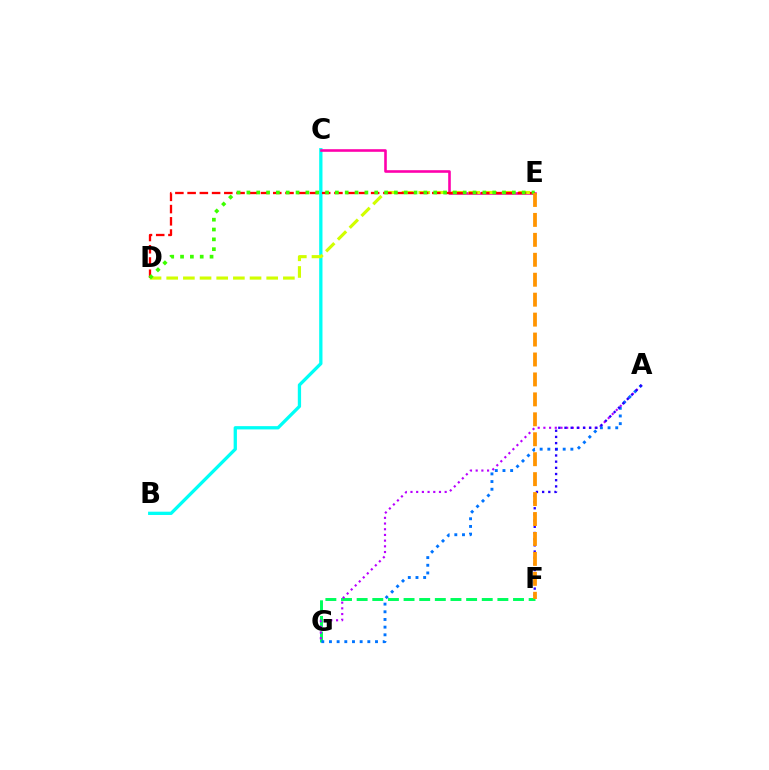{('F', 'G'): [{'color': '#00ff5c', 'line_style': 'dashed', 'thickness': 2.12}], ('B', 'C'): [{'color': '#00fff6', 'line_style': 'solid', 'thickness': 2.37}], ('C', 'E'): [{'color': '#ff00ac', 'line_style': 'solid', 'thickness': 1.88}], ('D', 'E'): [{'color': '#d1ff00', 'line_style': 'dashed', 'thickness': 2.26}, {'color': '#ff0000', 'line_style': 'dashed', 'thickness': 1.66}, {'color': '#3dff00', 'line_style': 'dotted', 'thickness': 2.67}], ('A', 'G'): [{'color': '#b900ff', 'line_style': 'dotted', 'thickness': 1.55}, {'color': '#0074ff', 'line_style': 'dotted', 'thickness': 2.09}], ('A', 'F'): [{'color': '#2500ff', 'line_style': 'dotted', 'thickness': 1.68}], ('E', 'F'): [{'color': '#ff9400', 'line_style': 'dashed', 'thickness': 2.71}]}